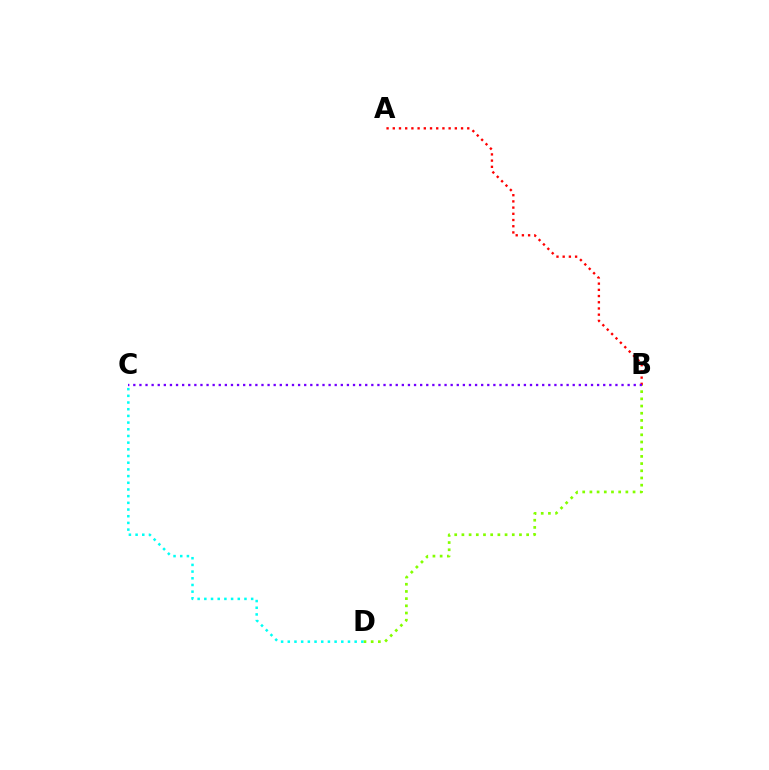{('B', 'D'): [{'color': '#84ff00', 'line_style': 'dotted', 'thickness': 1.95}], ('C', 'D'): [{'color': '#00fff6', 'line_style': 'dotted', 'thickness': 1.82}], ('A', 'B'): [{'color': '#ff0000', 'line_style': 'dotted', 'thickness': 1.69}], ('B', 'C'): [{'color': '#7200ff', 'line_style': 'dotted', 'thickness': 1.66}]}